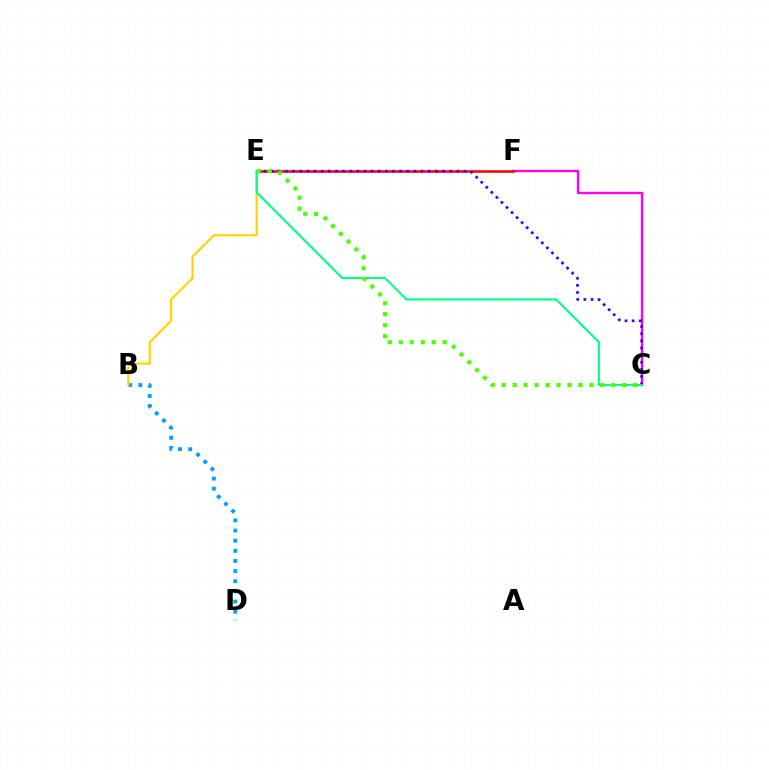{('C', 'F'): [{'color': '#ff00ed', 'line_style': 'solid', 'thickness': 1.72}], ('B', 'D'): [{'color': '#009eff', 'line_style': 'dotted', 'thickness': 2.76}], ('E', 'F'): [{'color': '#ff0000', 'line_style': 'solid', 'thickness': 1.85}], ('B', 'E'): [{'color': '#ffd500', 'line_style': 'solid', 'thickness': 1.58}], ('C', 'E'): [{'color': '#3700ff', 'line_style': 'dotted', 'thickness': 1.94}, {'color': '#00ff86', 'line_style': 'solid', 'thickness': 1.5}, {'color': '#4fff00', 'line_style': 'dotted', 'thickness': 2.98}]}